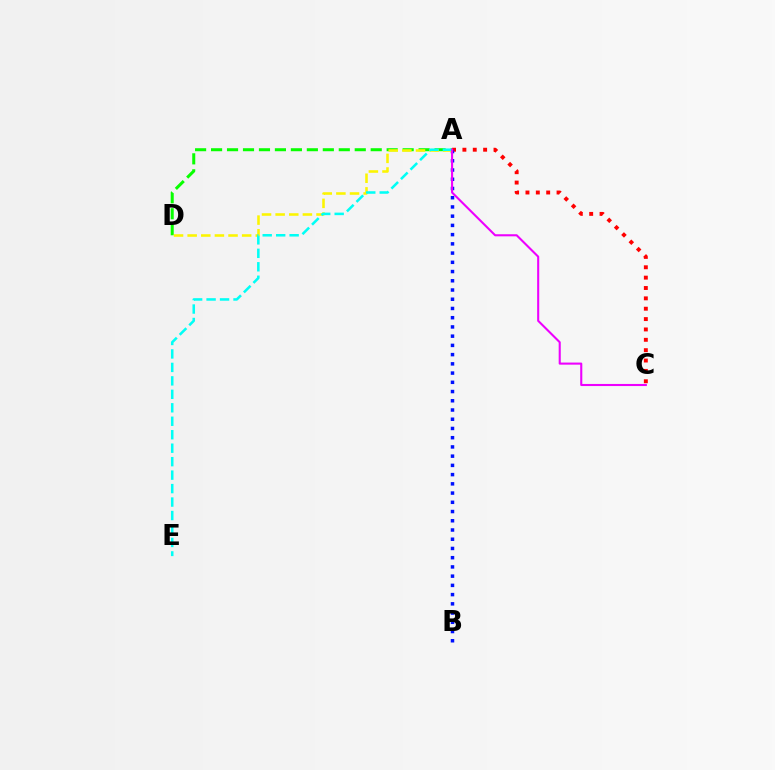{('A', 'D'): [{'color': '#08ff00', 'line_style': 'dashed', 'thickness': 2.17}, {'color': '#fcf500', 'line_style': 'dashed', 'thickness': 1.85}], ('A', 'C'): [{'color': '#ff0000', 'line_style': 'dotted', 'thickness': 2.82}, {'color': '#ee00ff', 'line_style': 'solid', 'thickness': 1.5}], ('A', 'B'): [{'color': '#0010ff', 'line_style': 'dotted', 'thickness': 2.51}], ('A', 'E'): [{'color': '#00fff6', 'line_style': 'dashed', 'thickness': 1.83}]}